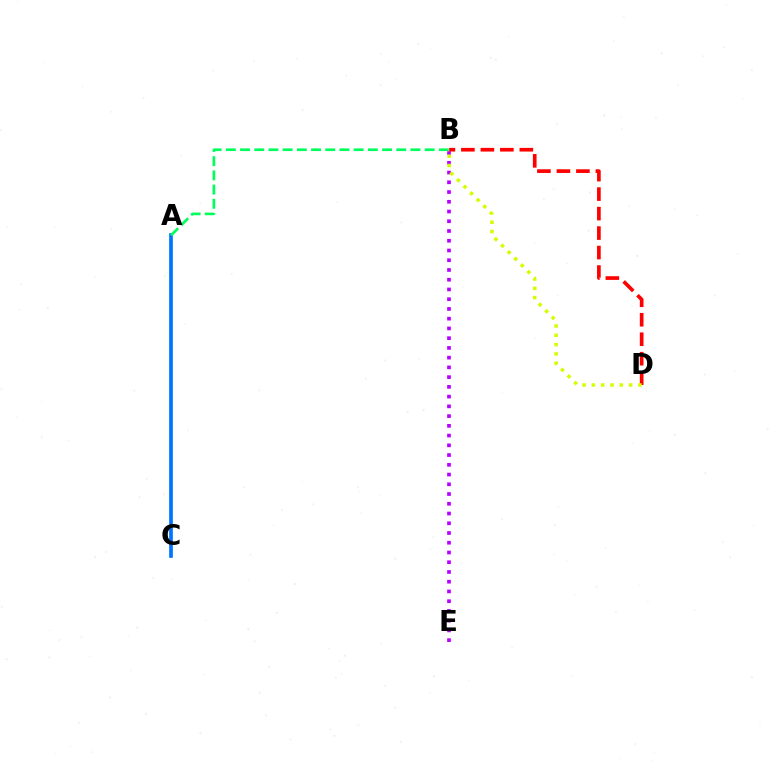{('A', 'C'): [{'color': '#0074ff', 'line_style': 'solid', 'thickness': 2.65}], ('B', 'E'): [{'color': '#b900ff', 'line_style': 'dotted', 'thickness': 2.65}], ('A', 'B'): [{'color': '#00ff5c', 'line_style': 'dashed', 'thickness': 1.93}], ('B', 'D'): [{'color': '#ff0000', 'line_style': 'dashed', 'thickness': 2.65}, {'color': '#d1ff00', 'line_style': 'dotted', 'thickness': 2.53}]}